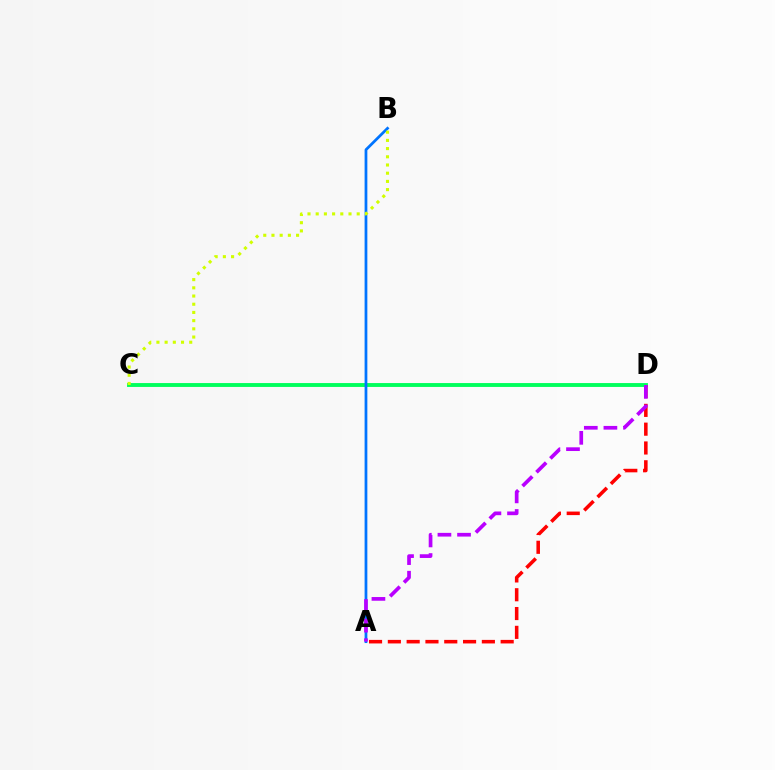{('C', 'D'): [{'color': '#00ff5c', 'line_style': 'solid', 'thickness': 2.79}], ('A', 'B'): [{'color': '#0074ff', 'line_style': 'solid', 'thickness': 1.98}], ('B', 'C'): [{'color': '#d1ff00', 'line_style': 'dotted', 'thickness': 2.23}], ('A', 'D'): [{'color': '#ff0000', 'line_style': 'dashed', 'thickness': 2.55}, {'color': '#b900ff', 'line_style': 'dashed', 'thickness': 2.66}]}